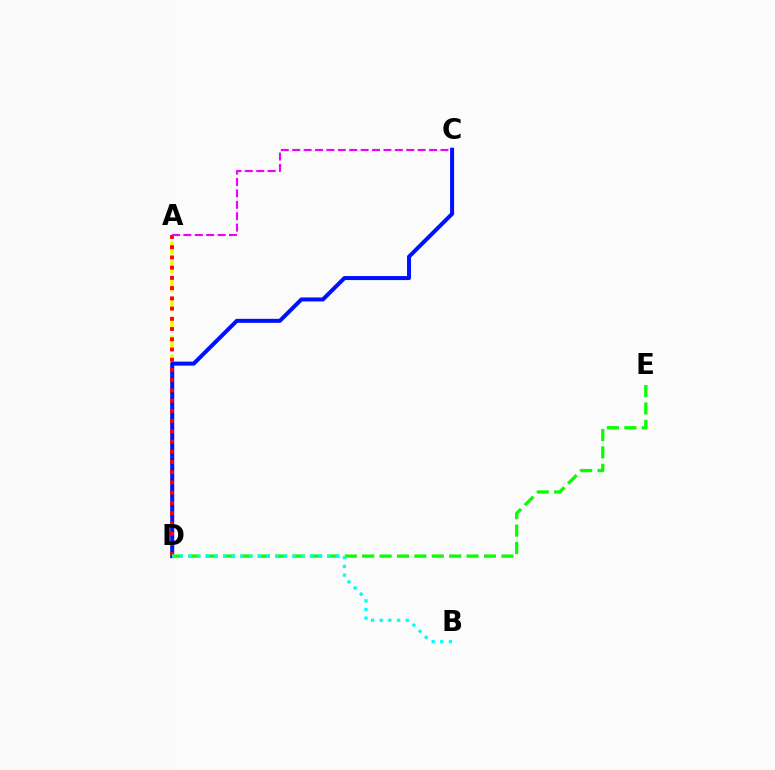{('A', 'D'): [{'color': '#fcf500', 'line_style': 'dashed', 'thickness': 2.56}, {'color': '#ff0000', 'line_style': 'dotted', 'thickness': 2.78}], ('C', 'D'): [{'color': '#0010ff', 'line_style': 'solid', 'thickness': 2.89}], ('A', 'C'): [{'color': '#ee00ff', 'line_style': 'dashed', 'thickness': 1.55}], ('D', 'E'): [{'color': '#08ff00', 'line_style': 'dashed', 'thickness': 2.36}], ('B', 'D'): [{'color': '#00fff6', 'line_style': 'dotted', 'thickness': 2.36}]}